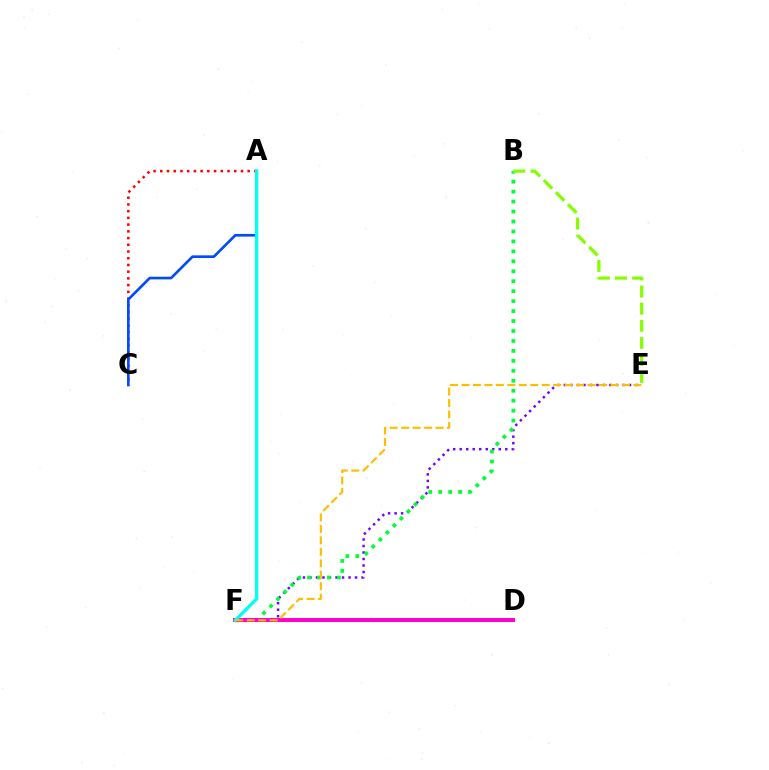{('E', 'F'): [{'color': '#7200ff', 'line_style': 'dotted', 'thickness': 1.77}, {'color': '#ffbd00', 'line_style': 'dashed', 'thickness': 1.56}], ('B', 'F'): [{'color': '#00ff39', 'line_style': 'dotted', 'thickness': 2.7}], ('A', 'C'): [{'color': '#ff0000', 'line_style': 'dotted', 'thickness': 1.83}, {'color': '#004bff', 'line_style': 'solid', 'thickness': 1.91}], ('D', 'F'): [{'color': '#ff00cf', 'line_style': 'solid', 'thickness': 2.88}], ('A', 'F'): [{'color': '#00fff6', 'line_style': 'solid', 'thickness': 2.37}], ('B', 'E'): [{'color': '#84ff00', 'line_style': 'dashed', 'thickness': 2.32}]}